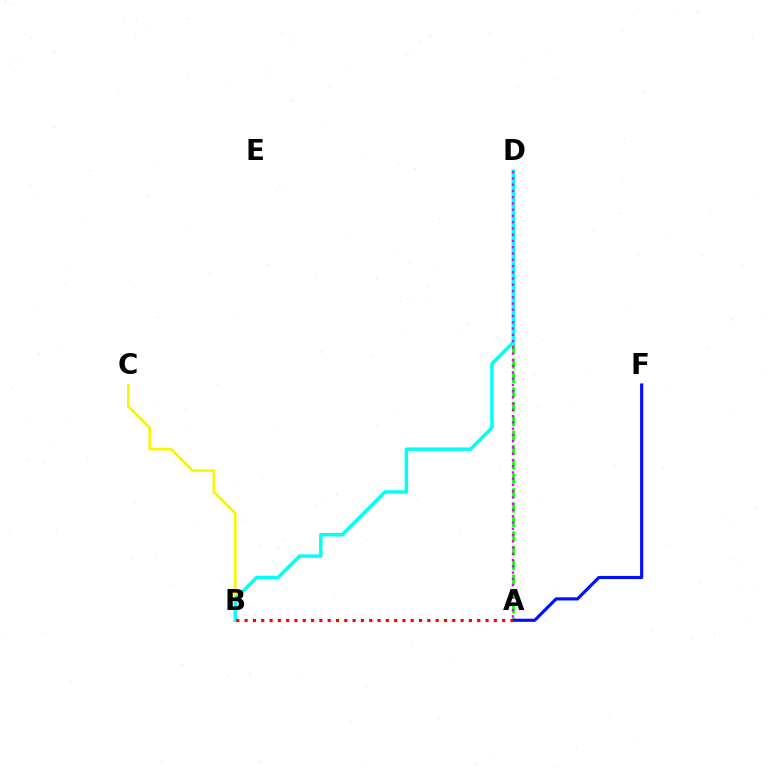{('A', 'D'): [{'color': '#08ff00', 'line_style': 'dashed', 'thickness': 1.96}, {'color': '#ee00ff', 'line_style': 'dotted', 'thickness': 1.7}], ('B', 'C'): [{'color': '#fcf500', 'line_style': 'solid', 'thickness': 1.91}], ('A', 'F'): [{'color': '#0010ff', 'line_style': 'solid', 'thickness': 2.26}], ('B', 'D'): [{'color': '#00fff6', 'line_style': 'solid', 'thickness': 2.49}], ('A', 'B'): [{'color': '#ff0000', 'line_style': 'dotted', 'thickness': 2.26}]}